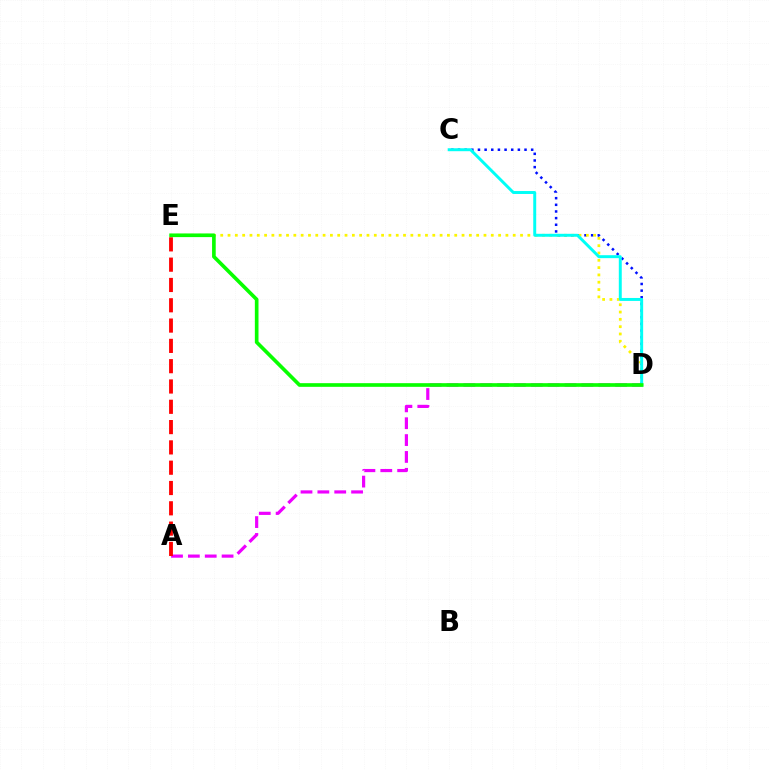{('C', 'D'): [{'color': '#0010ff', 'line_style': 'dotted', 'thickness': 1.81}, {'color': '#00fff6', 'line_style': 'solid', 'thickness': 2.13}], ('D', 'E'): [{'color': '#fcf500', 'line_style': 'dotted', 'thickness': 1.99}, {'color': '#08ff00', 'line_style': 'solid', 'thickness': 2.63}], ('A', 'D'): [{'color': '#ee00ff', 'line_style': 'dashed', 'thickness': 2.29}], ('A', 'E'): [{'color': '#ff0000', 'line_style': 'dashed', 'thickness': 2.76}]}